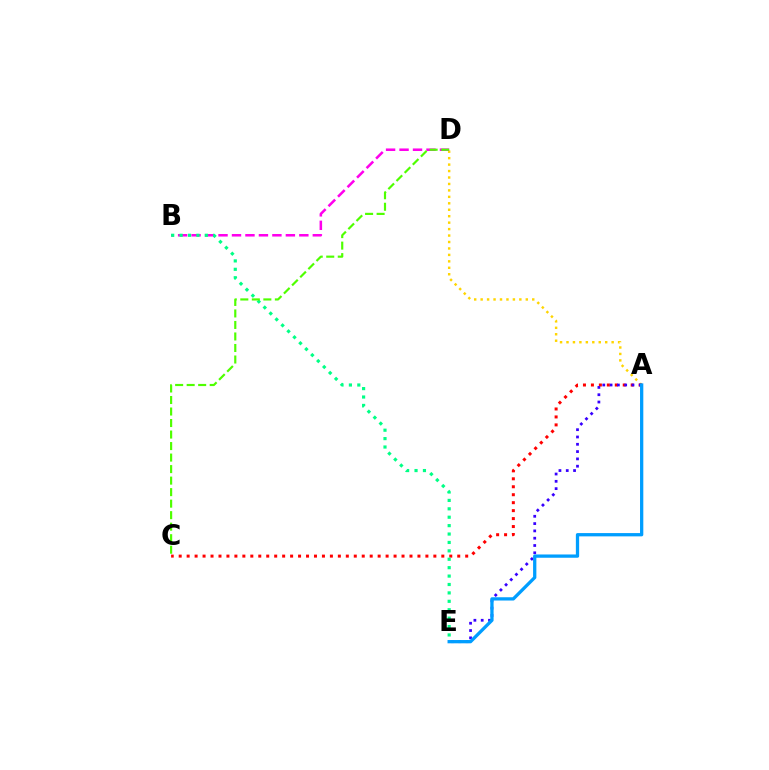{('A', 'D'): [{'color': '#ffd500', 'line_style': 'dotted', 'thickness': 1.75}], ('A', 'C'): [{'color': '#ff0000', 'line_style': 'dotted', 'thickness': 2.16}], ('A', 'E'): [{'color': '#3700ff', 'line_style': 'dotted', 'thickness': 1.98}, {'color': '#009eff', 'line_style': 'solid', 'thickness': 2.36}], ('B', 'D'): [{'color': '#ff00ed', 'line_style': 'dashed', 'thickness': 1.83}], ('B', 'E'): [{'color': '#00ff86', 'line_style': 'dotted', 'thickness': 2.28}], ('C', 'D'): [{'color': '#4fff00', 'line_style': 'dashed', 'thickness': 1.56}]}